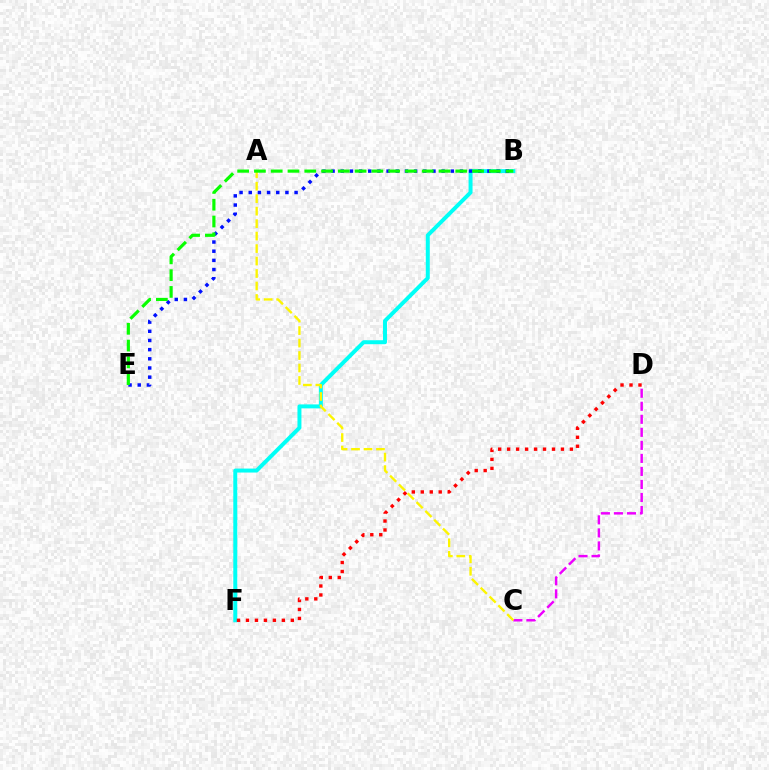{('B', 'F'): [{'color': '#00fff6', 'line_style': 'solid', 'thickness': 2.86}], ('B', 'E'): [{'color': '#0010ff', 'line_style': 'dotted', 'thickness': 2.49}, {'color': '#08ff00', 'line_style': 'dashed', 'thickness': 2.28}], ('C', 'D'): [{'color': '#ee00ff', 'line_style': 'dashed', 'thickness': 1.77}], ('A', 'C'): [{'color': '#fcf500', 'line_style': 'dashed', 'thickness': 1.69}], ('D', 'F'): [{'color': '#ff0000', 'line_style': 'dotted', 'thickness': 2.44}]}